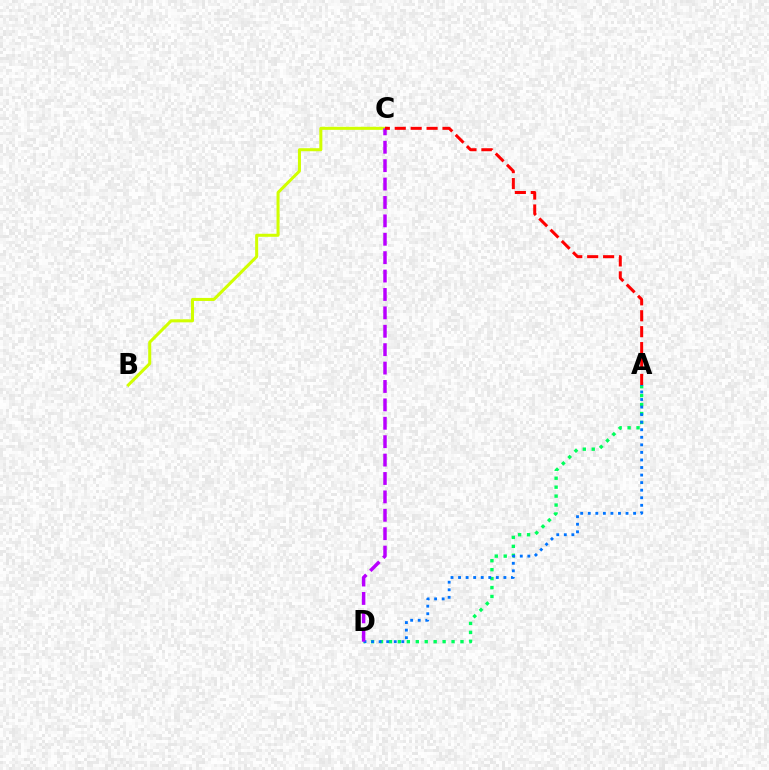{('A', 'D'): [{'color': '#00ff5c', 'line_style': 'dotted', 'thickness': 2.43}, {'color': '#0074ff', 'line_style': 'dotted', 'thickness': 2.05}], ('B', 'C'): [{'color': '#d1ff00', 'line_style': 'solid', 'thickness': 2.18}], ('C', 'D'): [{'color': '#b900ff', 'line_style': 'dashed', 'thickness': 2.5}], ('A', 'C'): [{'color': '#ff0000', 'line_style': 'dashed', 'thickness': 2.16}]}